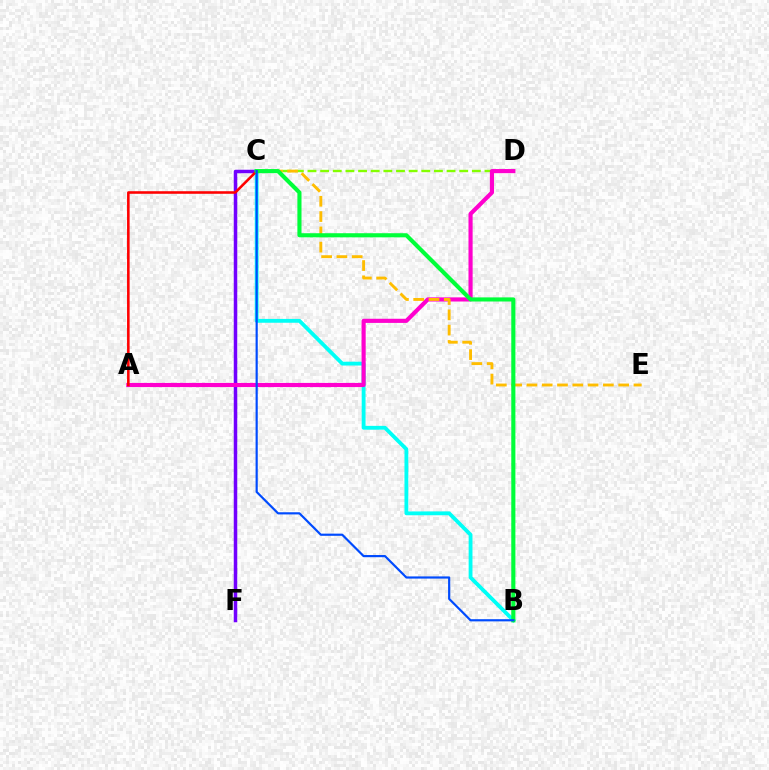{('C', 'F'): [{'color': '#7200ff', 'line_style': 'solid', 'thickness': 2.52}], ('C', 'D'): [{'color': '#84ff00', 'line_style': 'dashed', 'thickness': 1.72}], ('B', 'C'): [{'color': '#00fff6', 'line_style': 'solid', 'thickness': 2.76}, {'color': '#00ff39', 'line_style': 'solid', 'thickness': 2.96}, {'color': '#004bff', 'line_style': 'solid', 'thickness': 1.57}], ('A', 'D'): [{'color': '#ff00cf', 'line_style': 'solid', 'thickness': 2.98}], ('A', 'C'): [{'color': '#ff0000', 'line_style': 'solid', 'thickness': 1.85}], ('C', 'E'): [{'color': '#ffbd00', 'line_style': 'dashed', 'thickness': 2.08}]}